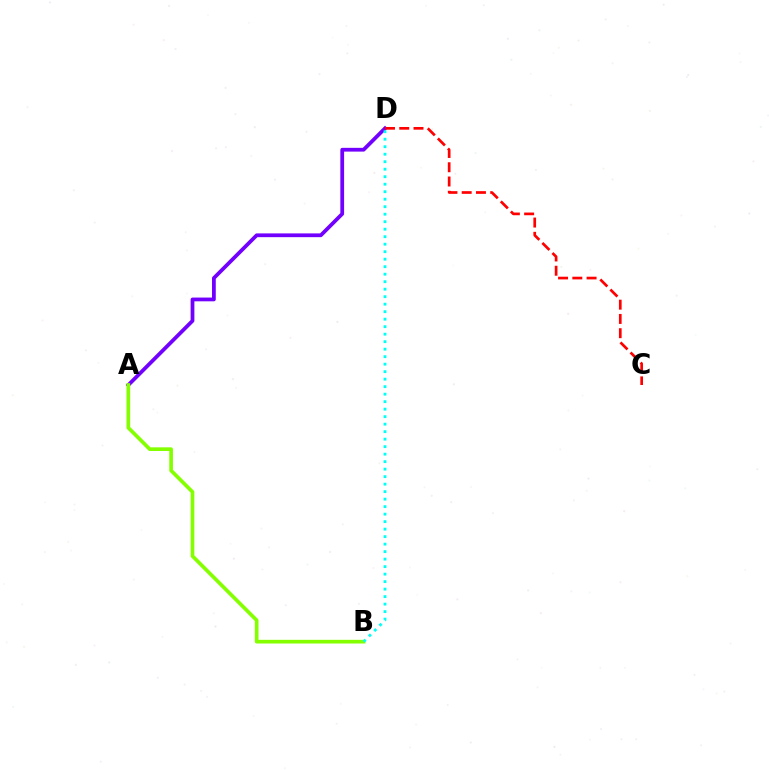{('A', 'D'): [{'color': '#7200ff', 'line_style': 'solid', 'thickness': 2.71}], ('C', 'D'): [{'color': '#ff0000', 'line_style': 'dashed', 'thickness': 1.94}], ('A', 'B'): [{'color': '#84ff00', 'line_style': 'solid', 'thickness': 2.64}], ('B', 'D'): [{'color': '#00fff6', 'line_style': 'dotted', 'thickness': 2.04}]}